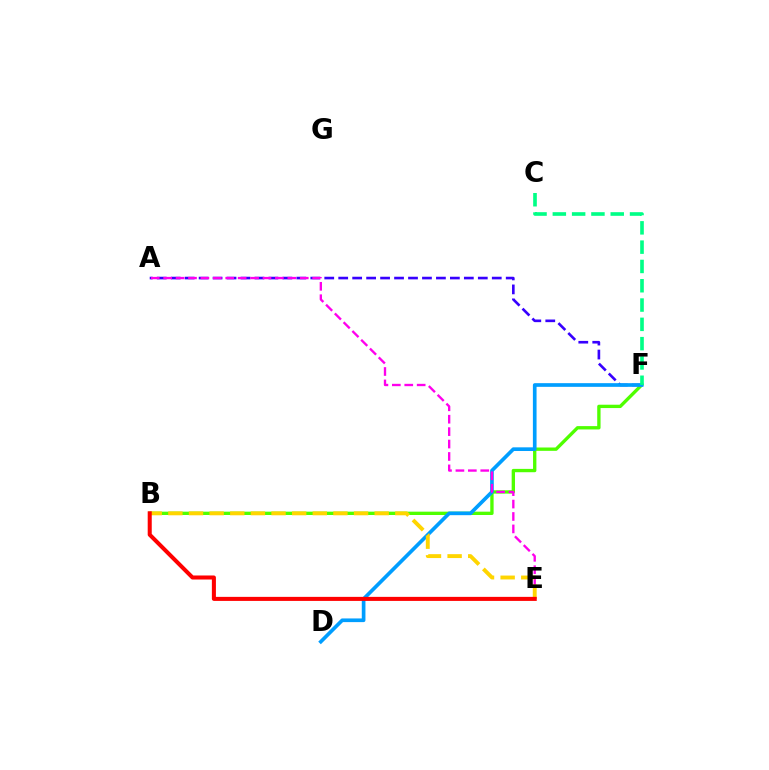{('B', 'F'): [{'color': '#4fff00', 'line_style': 'solid', 'thickness': 2.41}], ('A', 'F'): [{'color': '#3700ff', 'line_style': 'dashed', 'thickness': 1.9}], ('D', 'F'): [{'color': '#009eff', 'line_style': 'solid', 'thickness': 2.64}], ('A', 'E'): [{'color': '#ff00ed', 'line_style': 'dashed', 'thickness': 1.69}], ('B', 'E'): [{'color': '#ffd500', 'line_style': 'dashed', 'thickness': 2.8}, {'color': '#ff0000', 'line_style': 'solid', 'thickness': 2.91}], ('C', 'F'): [{'color': '#00ff86', 'line_style': 'dashed', 'thickness': 2.62}]}